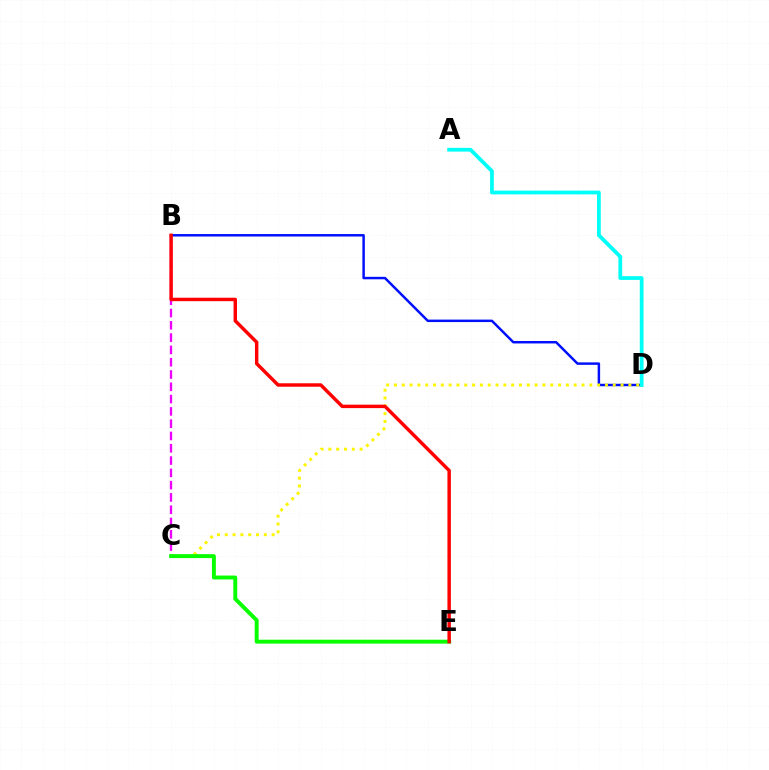{('B', 'D'): [{'color': '#0010ff', 'line_style': 'solid', 'thickness': 1.78}], ('B', 'C'): [{'color': '#ee00ff', 'line_style': 'dashed', 'thickness': 1.67}], ('C', 'D'): [{'color': '#fcf500', 'line_style': 'dotted', 'thickness': 2.12}], ('A', 'D'): [{'color': '#00fff6', 'line_style': 'solid', 'thickness': 2.72}], ('C', 'E'): [{'color': '#08ff00', 'line_style': 'solid', 'thickness': 2.82}], ('B', 'E'): [{'color': '#ff0000', 'line_style': 'solid', 'thickness': 2.48}]}